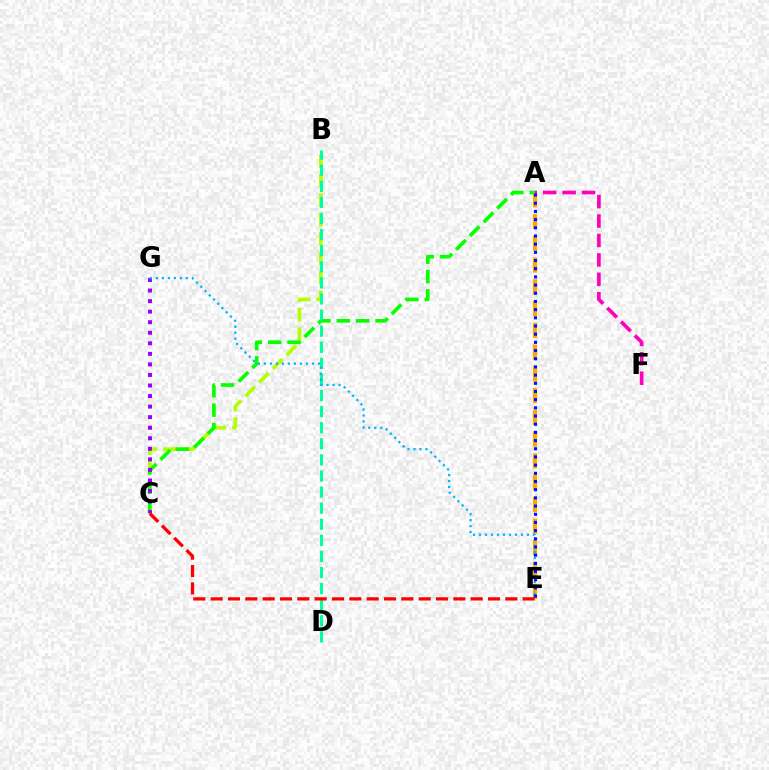{('B', 'C'): [{'color': '#b3ff00', 'line_style': 'dashed', 'thickness': 2.64}], ('A', 'E'): [{'color': '#ffa500', 'line_style': 'dashed', 'thickness': 2.96}, {'color': '#0010ff', 'line_style': 'dotted', 'thickness': 2.22}], ('A', 'F'): [{'color': '#ff00bd', 'line_style': 'dashed', 'thickness': 2.64}], ('A', 'C'): [{'color': '#08ff00', 'line_style': 'dashed', 'thickness': 2.63}], ('B', 'D'): [{'color': '#00ff9d', 'line_style': 'dashed', 'thickness': 2.19}], ('C', 'G'): [{'color': '#9b00ff', 'line_style': 'dotted', 'thickness': 2.87}], ('E', 'G'): [{'color': '#00b5ff', 'line_style': 'dotted', 'thickness': 1.63}], ('C', 'E'): [{'color': '#ff0000', 'line_style': 'dashed', 'thickness': 2.36}]}